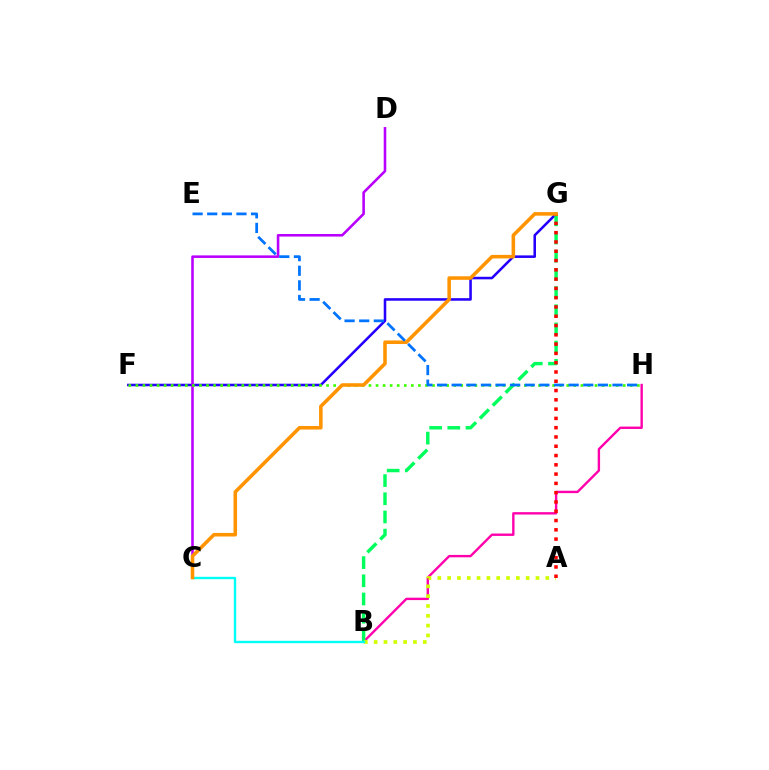{('F', 'G'): [{'color': '#2500ff', 'line_style': 'solid', 'thickness': 1.84}], ('C', 'D'): [{'color': '#b900ff', 'line_style': 'solid', 'thickness': 1.86}], ('B', 'H'): [{'color': '#ff00ac', 'line_style': 'solid', 'thickness': 1.72}], ('F', 'H'): [{'color': '#3dff00', 'line_style': 'dotted', 'thickness': 1.92}], ('B', 'G'): [{'color': '#00ff5c', 'line_style': 'dashed', 'thickness': 2.47}], ('A', 'B'): [{'color': '#d1ff00', 'line_style': 'dotted', 'thickness': 2.67}], ('A', 'G'): [{'color': '#ff0000', 'line_style': 'dotted', 'thickness': 2.52}], ('B', 'C'): [{'color': '#00fff6', 'line_style': 'solid', 'thickness': 1.71}], ('C', 'G'): [{'color': '#ff9400', 'line_style': 'solid', 'thickness': 2.56}], ('E', 'H'): [{'color': '#0074ff', 'line_style': 'dashed', 'thickness': 1.99}]}